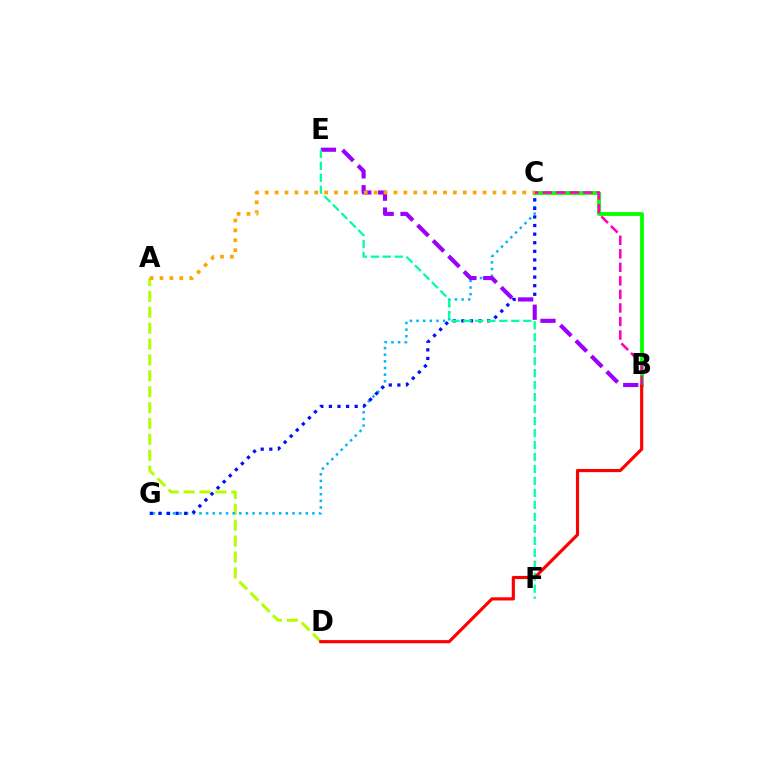{('A', 'D'): [{'color': '#b3ff00', 'line_style': 'dashed', 'thickness': 2.16}], ('C', 'G'): [{'color': '#00b5ff', 'line_style': 'dotted', 'thickness': 1.8}, {'color': '#0010ff', 'line_style': 'dotted', 'thickness': 2.33}], ('B', 'E'): [{'color': '#9b00ff', 'line_style': 'dashed', 'thickness': 2.97}], ('B', 'C'): [{'color': '#08ff00', 'line_style': 'solid', 'thickness': 2.75}, {'color': '#ff00bd', 'line_style': 'dashed', 'thickness': 1.84}], ('E', 'F'): [{'color': '#00ff9d', 'line_style': 'dashed', 'thickness': 1.63}], ('B', 'D'): [{'color': '#ff0000', 'line_style': 'solid', 'thickness': 2.27}], ('A', 'C'): [{'color': '#ffa500', 'line_style': 'dotted', 'thickness': 2.69}]}